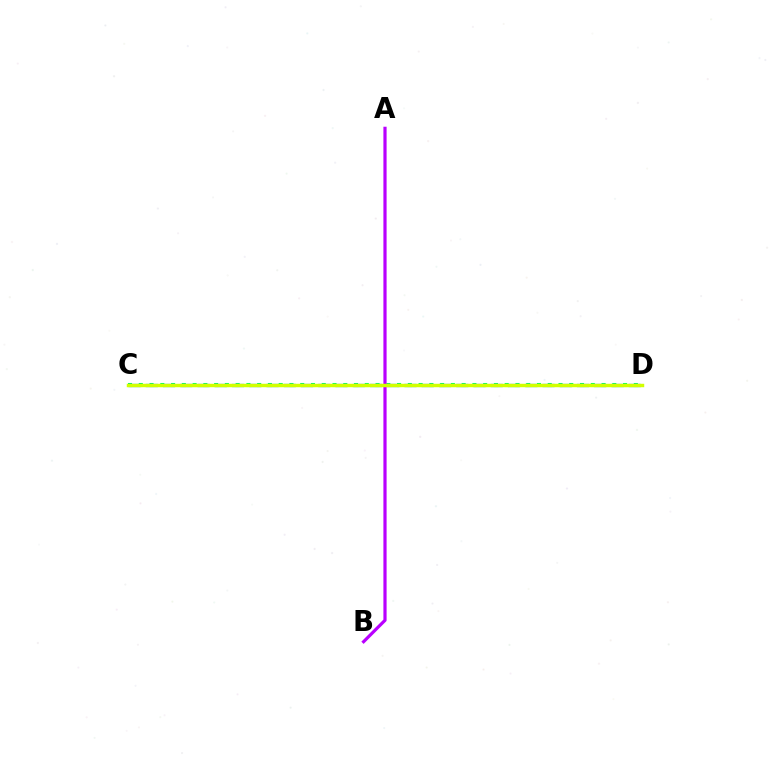{('C', 'D'): [{'color': '#00ff5c', 'line_style': 'dotted', 'thickness': 2.92}, {'color': '#ff0000', 'line_style': 'dashed', 'thickness': 1.87}, {'color': '#0074ff', 'line_style': 'dashed', 'thickness': 2.34}, {'color': '#d1ff00', 'line_style': 'solid', 'thickness': 2.48}], ('A', 'B'): [{'color': '#b900ff', 'line_style': 'solid', 'thickness': 2.3}]}